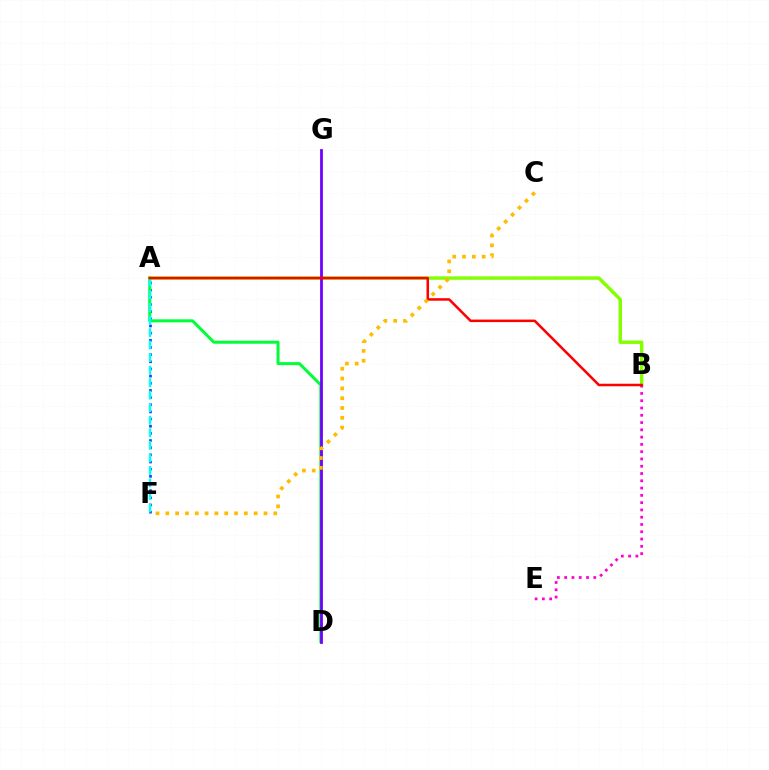{('A', 'F'): [{'color': '#004bff', 'line_style': 'dotted', 'thickness': 1.95}, {'color': '#00fff6', 'line_style': 'dashed', 'thickness': 1.7}], ('A', 'D'): [{'color': '#00ff39', 'line_style': 'solid', 'thickness': 2.18}], ('A', 'B'): [{'color': '#84ff00', 'line_style': 'solid', 'thickness': 2.47}, {'color': '#ff0000', 'line_style': 'solid', 'thickness': 1.82}], ('B', 'E'): [{'color': '#ff00cf', 'line_style': 'dotted', 'thickness': 1.98}], ('D', 'G'): [{'color': '#7200ff', 'line_style': 'solid', 'thickness': 2.0}], ('C', 'F'): [{'color': '#ffbd00', 'line_style': 'dotted', 'thickness': 2.67}]}